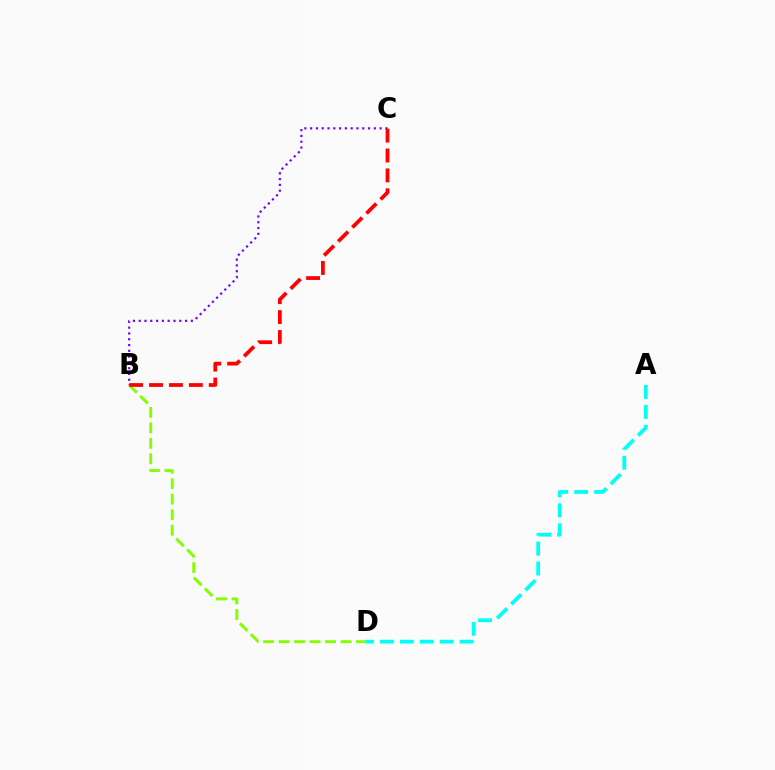{('A', 'D'): [{'color': '#00fff6', 'line_style': 'dashed', 'thickness': 2.71}], ('B', 'D'): [{'color': '#84ff00', 'line_style': 'dashed', 'thickness': 2.1}], ('B', 'C'): [{'color': '#7200ff', 'line_style': 'dotted', 'thickness': 1.57}, {'color': '#ff0000', 'line_style': 'dashed', 'thickness': 2.7}]}